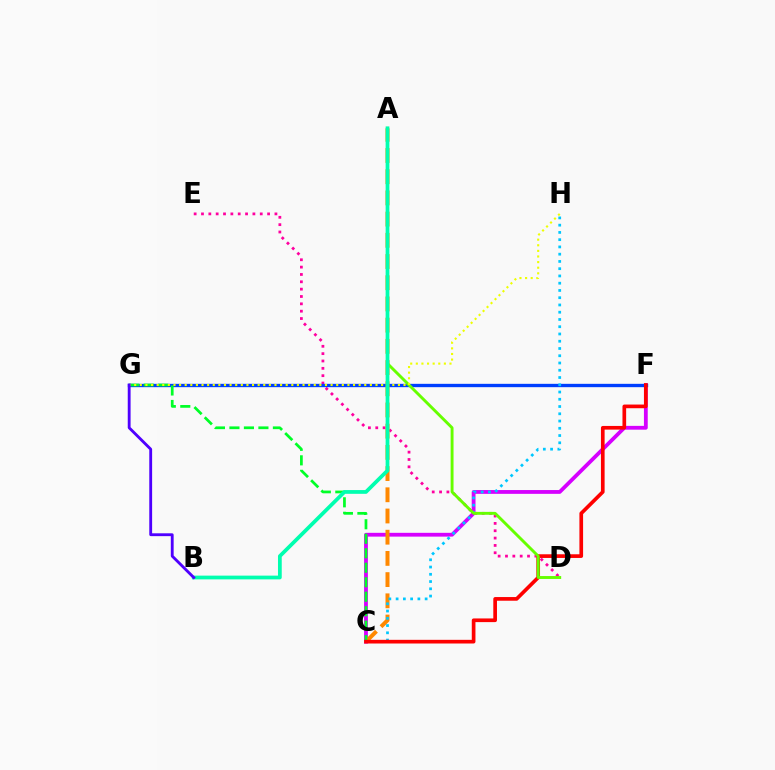{('C', 'F'): [{'color': '#d600ff', 'line_style': 'solid', 'thickness': 2.73}, {'color': '#ff0000', 'line_style': 'solid', 'thickness': 2.65}], ('D', 'E'): [{'color': '#ff00a0', 'line_style': 'dotted', 'thickness': 2.0}], ('F', 'G'): [{'color': '#003fff', 'line_style': 'solid', 'thickness': 2.41}], ('A', 'C'): [{'color': '#ff8800', 'line_style': 'dashed', 'thickness': 2.88}], ('C', 'G'): [{'color': '#00ff27', 'line_style': 'dashed', 'thickness': 1.97}], ('C', 'H'): [{'color': '#00c7ff', 'line_style': 'dotted', 'thickness': 1.97}], ('A', 'D'): [{'color': '#66ff00', 'line_style': 'solid', 'thickness': 2.09}], ('G', 'H'): [{'color': '#eeff00', 'line_style': 'dotted', 'thickness': 1.52}], ('A', 'B'): [{'color': '#00ffaf', 'line_style': 'solid', 'thickness': 2.7}], ('B', 'G'): [{'color': '#4f00ff', 'line_style': 'solid', 'thickness': 2.05}]}